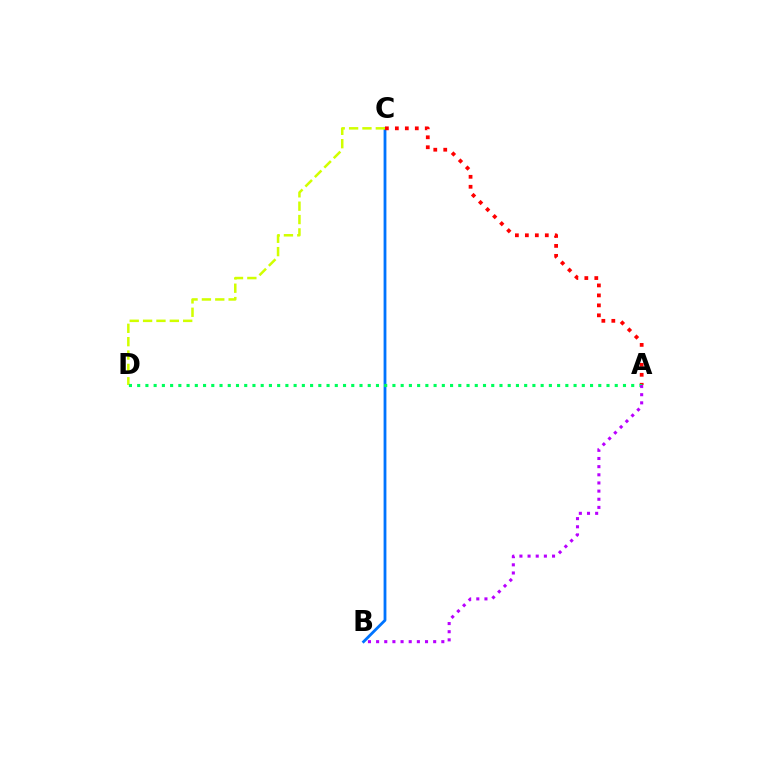{('B', 'C'): [{'color': '#0074ff', 'line_style': 'solid', 'thickness': 2.02}], ('A', 'C'): [{'color': '#ff0000', 'line_style': 'dotted', 'thickness': 2.71}], ('C', 'D'): [{'color': '#d1ff00', 'line_style': 'dashed', 'thickness': 1.82}], ('A', 'D'): [{'color': '#00ff5c', 'line_style': 'dotted', 'thickness': 2.24}], ('A', 'B'): [{'color': '#b900ff', 'line_style': 'dotted', 'thickness': 2.22}]}